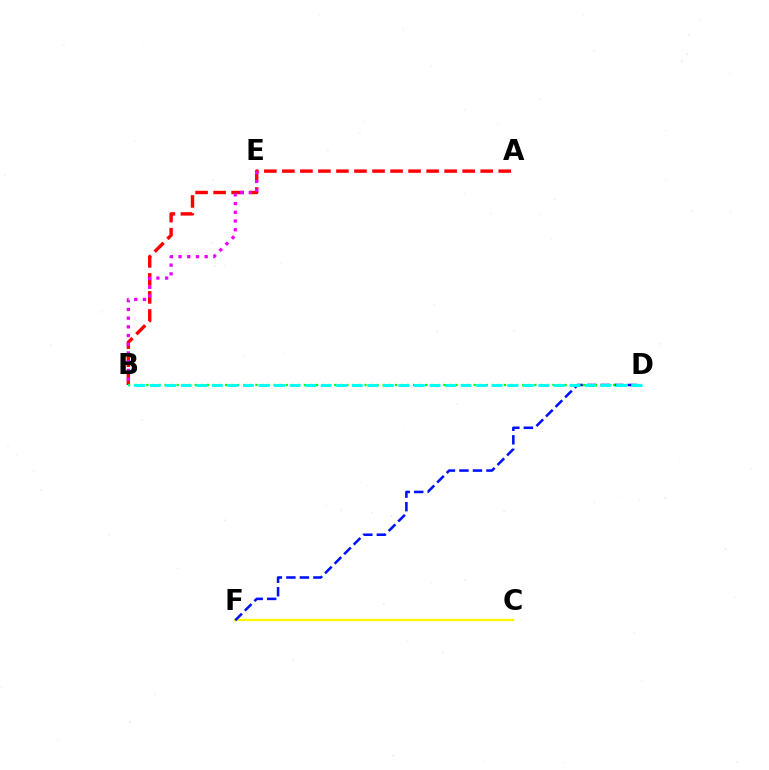{('C', 'F'): [{'color': '#fcf500', 'line_style': 'solid', 'thickness': 1.67}], ('A', 'B'): [{'color': '#ff0000', 'line_style': 'dashed', 'thickness': 2.45}], ('D', 'F'): [{'color': '#0010ff', 'line_style': 'dashed', 'thickness': 1.84}], ('B', 'D'): [{'color': '#08ff00', 'line_style': 'dotted', 'thickness': 1.65}, {'color': '#00fff6', 'line_style': 'dashed', 'thickness': 2.11}], ('B', 'E'): [{'color': '#ee00ff', 'line_style': 'dotted', 'thickness': 2.37}]}